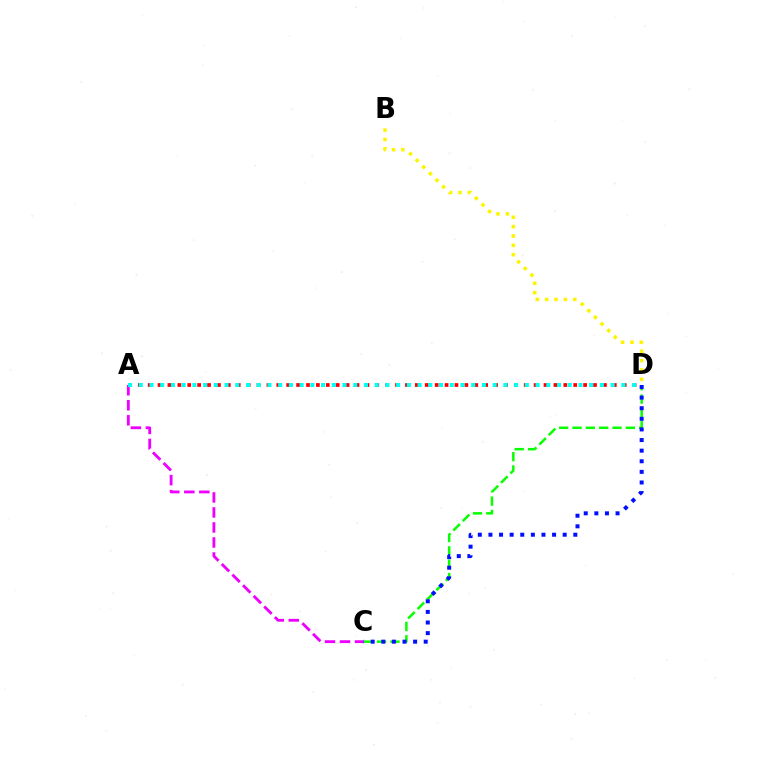{('A', 'D'): [{'color': '#ff0000', 'line_style': 'dotted', 'thickness': 2.69}, {'color': '#00fff6', 'line_style': 'dotted', 'thickness': 2.91}], ('C', 'D'): [{'color': '#08ff00', 'line_style': 'dashed', 'thickness': 1.81}, {'color': '#0010ff', 'line_style': 'dotted', 'thickness': 2.88}], ('A', 'C'): [{'color': '#ee00ff', 'line_style': 'dashed', 'thickness': 2.04}], ('B', 'D'): [{'color': '#fcf500', 'line_style': 'dotted', 'thickness': 2.54}]}